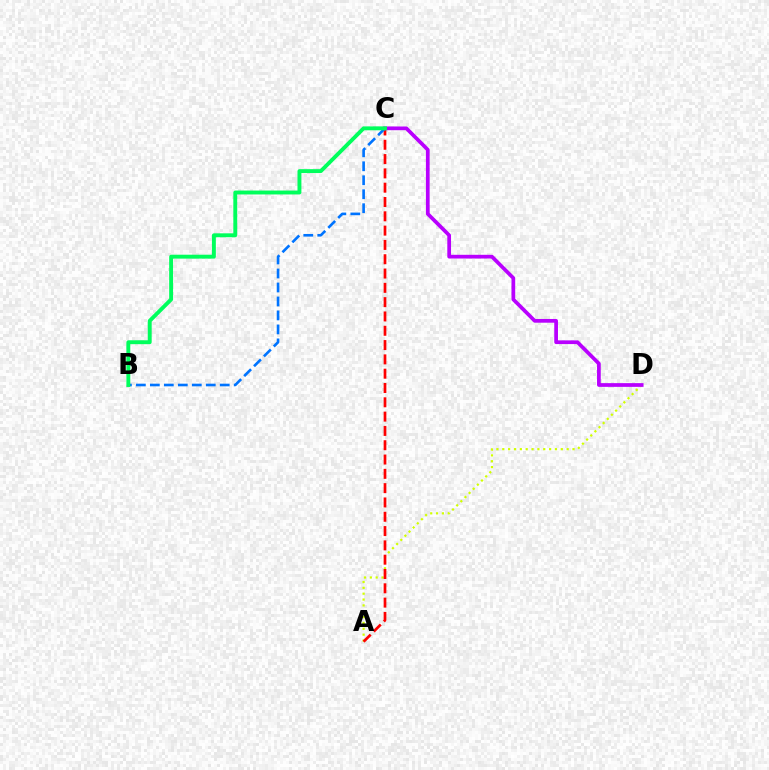{('A', 'D'): [{'color': '#d1ff00', 'line_style': 'dotted', 'thickness': 1.59}], ('A', 'C'): [{'color': '#ff0000', 'line_style': 'dashed', 'thickness': 1.94}], ('C', 'D'): [{'color': '#b900ff', 'line_style': 'solid', 'thickness': 2.68}], ('B', 'C'): [{'color': '#0074ff', 'line_style': 'dashed', 'thickness': 1.9}, {'color': '#00ff5c', 'line_style': 'solid', 'thickness': 2.81}]}